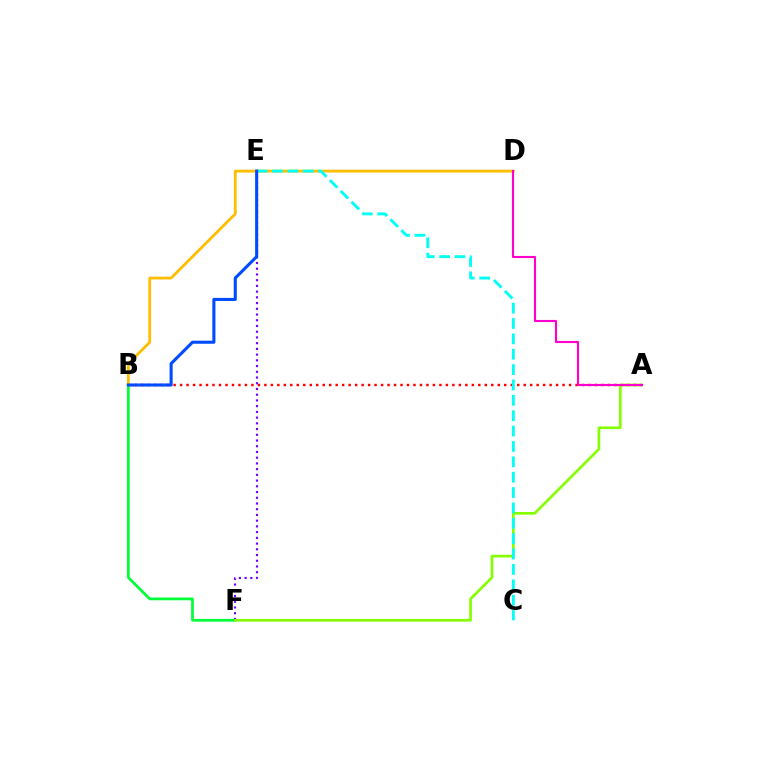{('A', 'B'): [{'color': '#ff0000', 'line_style': 'dotted', 'thickness': 1.76}], ('B', 'F'): [{'color': '#00ff39', 'line_style': 'solid', 'thickness': 1.97}], ('E', 'F'): [{'color': '#7200ff', 'line_style': 'dotted', 'thickness': 1.56}], ('A', 'F'): [{'color': '#84ff00', 'line_style': 'solid', 'thickness': 1.92}], ('B', 'D'): [{'color': '#ffbd00', 'line_style': 'solid', 'thickness': 2.0}], ('A', 'D'): [{'color': '#ff00cf', 'line_style': 'solid', 'thickness': 1.52}], ('C', 'E'): [{'color': '#00fff6', 'line_style': 'dashed', 'thickness': 2.09}], ('B', 'E'): [{'color': '#004bff', 'line_style': 'solid', 'thickness': 2.21}]}